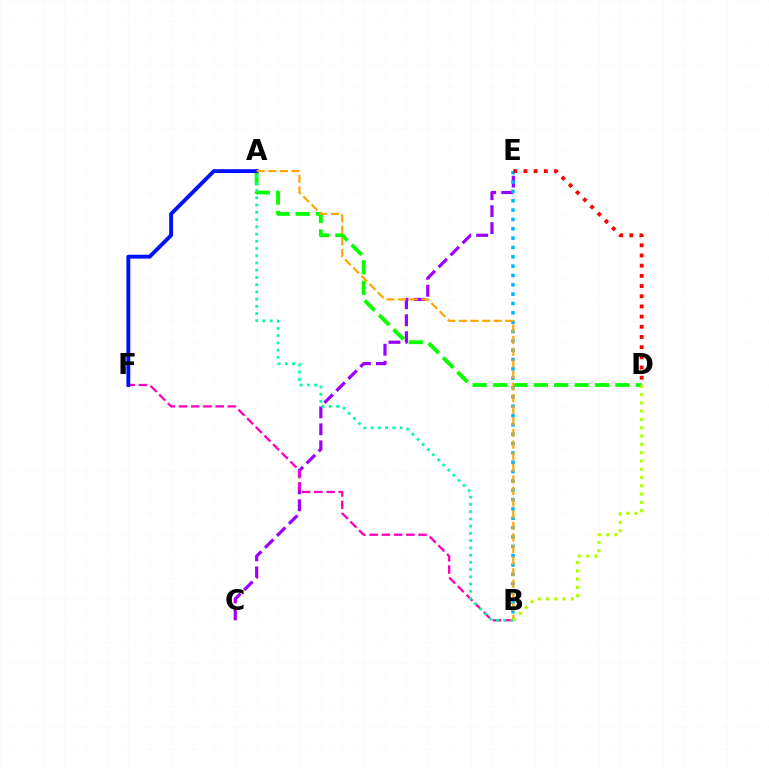{('A', 'D'): [{'color': '#08ff00', 'line_style': 'dashed', 'thickness': 2.77}], ('C', 'E'): [{'color': '#9b00ff', 'line_style': 'dashed', 'thickness': 2.3}], ('B', 'F'): [{'color': '#ff00bd', 'line_style': 'dashed', 'thickness': 1.66}], ('B', 'E'): [{'color': '#00b5ff', 'line_style': 'dotted', 'thickness': 2.54}], ('A', 'F'): [{'color': '#0010ff', 'line_style': 'solid', 'thickness': 2.78}], ('A', 'B'): [{'color': '#ffa500', 'line_style': 'dashed', 'thickness': 1.58}, {'color': '#00ff9d', 'line_style': 'dotted', 'thickness': 1.97}], ('D', 'E'): [{'color': '#ff0000', 'line_style': 'dotted', 'thickness': 2.77}], ('B', 'D'): [{'color': '#b3ff00', 'line_style': 'dotted', 'thickness': 2.25}]}